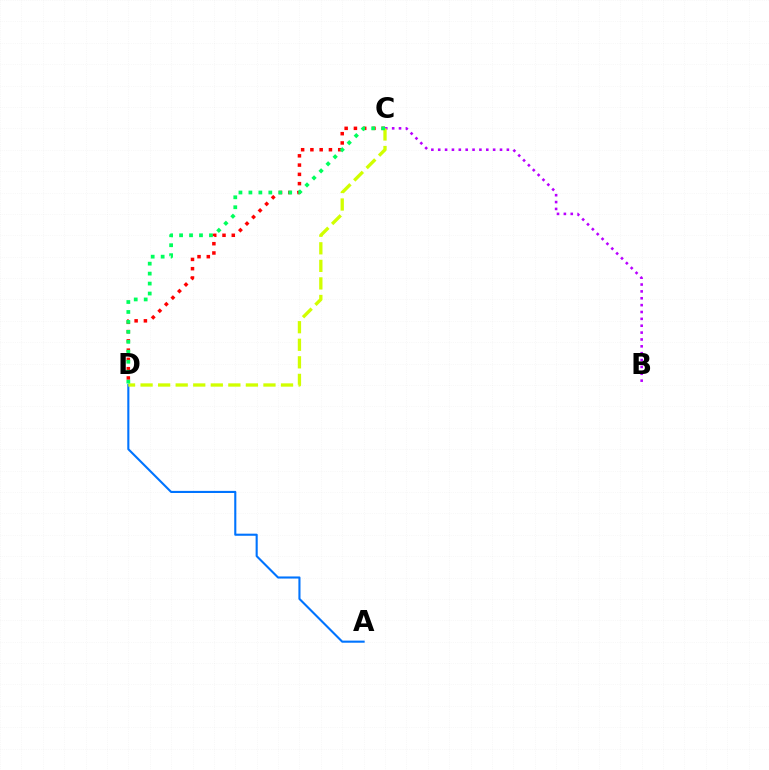{('B', 'C'): [{'color': '#b900ff', 'line_style': 'dotted', 'thickness': 1.87}], ('A', 'D'): [{'color': '#0074ff', 'line_style': 'solid', 'thickness': 1.52}], ('C', 'D'): [{'color': '#ff0000', 'line_style': 'dotted', 'thickness': 2.52}, {'color': '#d1ff00', 'line_style': 'dashed', 'thickness': 2.38}, {'color': '#00ff5c', 'line_style': 'dotted', 'thickness': 2.71}]}